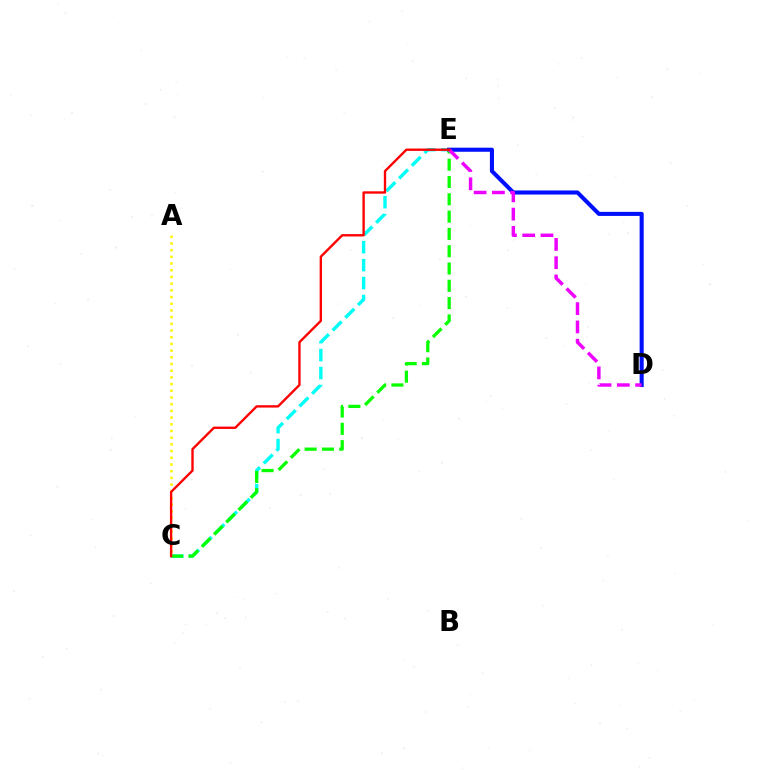{('C', 'E'): [{'color': '#00fff6', 'line_style': 'dashed', 'thickness': 2.44}, {'color': '#08ff00', 'line_style': 'dashed', 'thickness': 2.35}, {'color': '#ff0000', 'line_style': 'solid', 'thickness': 1.7}], ('D', 'E'): [{'color': '#0010ff', 'line_style': 'solid', 'thickness': 2.93}, {'color': '#ee00ff', 'line_style': 'dashed', 'thickness': 2.48}], ('A', 'C'): [{'color': '#fcf500', 'line_style': 'dotted', 'thickness': 1.82}]}